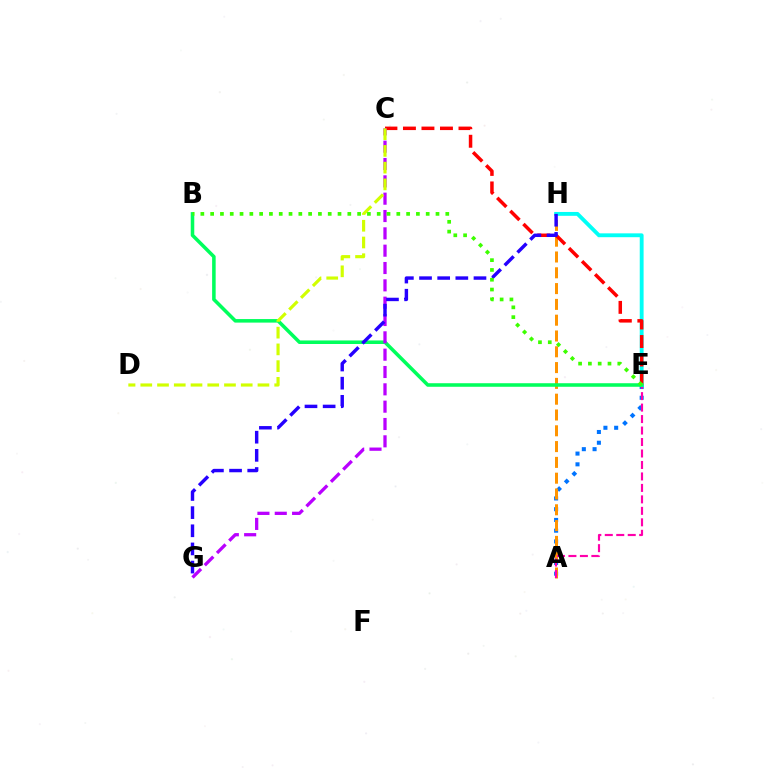{('A', 'E'): [{'color': '#0074ff', 'line_style': 'dotted', 'thickness': 2.92}, {'color': '#ff00ac', 'line_style': 'dashed', 'thickness': 1.56}], ('A', 'H'): [{'color': '#ff9400', 'line_style': 'dashed', 'thickness': 2.15}], ('E', 'H'): [{'color': '#00fff6', 'line_style': 'solid', 'thickness': 2.77}], ('C', 'E'): [{'color': '#ff0000', 'line_style': 'dashed', 'thickness': 2.51}], ('B', 'E'): [{'color': '#00ff5c', 'line_style': 'solid', 'thickness': 2.55}, {'color': '#3dff00', 'line_style': 'dotted', 'thickness': 2.66}], ('C', 'G'): [{'color': '#b900ff', 'line_style': 'dashed', 'thickness': 2.35}], ('G', 'H'): [{'color': '#2500ff', 'line_style': 'dashed', 'thickness': 2.47}], ('C', 'D'): [{'color': '#d1ff00', 'line_style': 'dashed', 'thickness': 2.27}]}